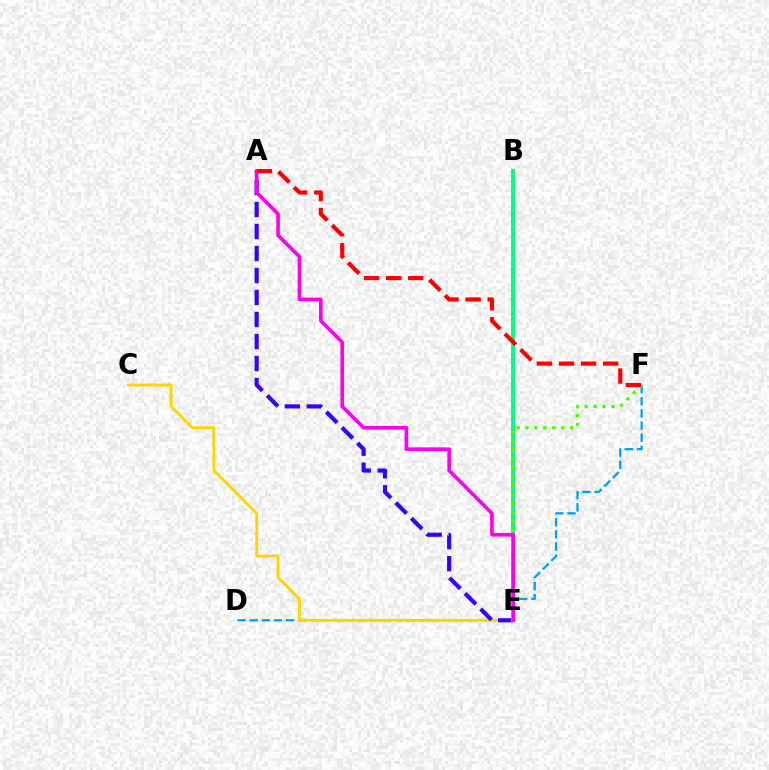{('D', 'F'): [{'color': '#009eff', 'line_style': 'dashed', 'thickness': 1.65}], ('C', 'E'): [{'color': '#ffd500', 'line_style': 'solid', 'thickness': 2.07}], ('A', 'E'): [{'color': '#3700ff', 'line_style': 'dashed', 'thickness': 2.99}, {'color': '#ff00ed', 'line_style': 'solid', 'thickness': 2.61}], ('B', 'E'): [{'color': '#00ff86', 'line_style': 'solid', 'thickness': 2.85}], ('E', 'F'): [{'color': '#4fff00', 'line_style': 'dotted', 'thickness': 2.43}], ('A', 'F'): [{'color': '#ff0000', 'line_style': 'dashed', 'thickness': 3.0}]}